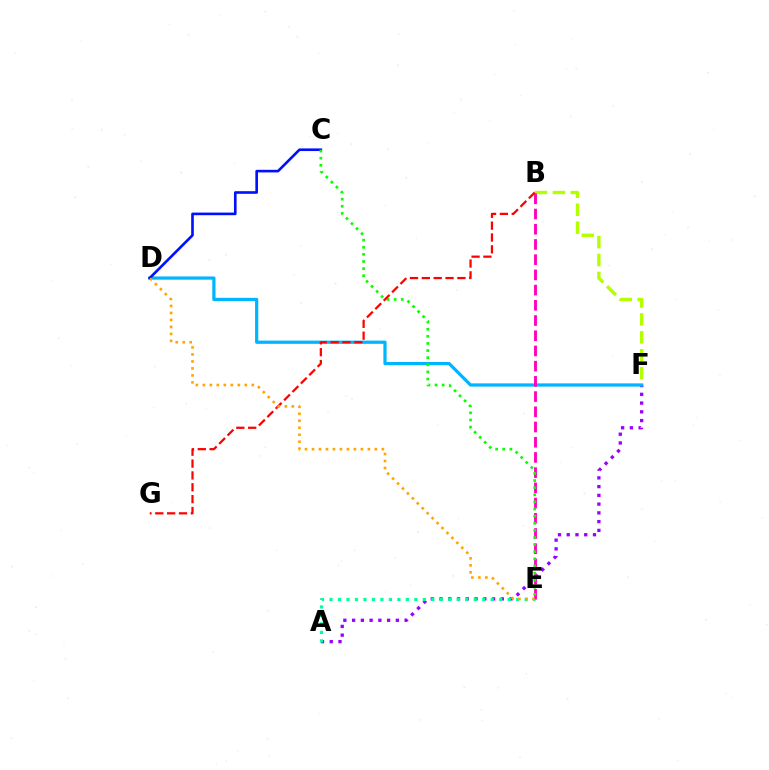{('B', 'F'): [{'color': '#b3ff00', 'line_style': 'dashed', 'thickness': 2.43}], ('A', 'F'): [{'color': '#9b00ff', 'line_style': 'dotted', 'thickness': 2.38}], ('D', 'F'): [{'color': '#00b5ff', 'line_style': 'solid', 'thickness': 2.32}], ('A', 'E'): [{'color': '#00ff9d', 'line_style': 'dotted', 'thickness': 2.31}], ('B', 'E'): [{'color': '#ff00bd', 'line_style': 'dashed', 'thickness': 2.07}], ('C', 'D'): [{'color': '#0010ff', 'line_style': 'solid', 'thickness': 1.89}], ('C', 'E'): [{'color': '#08ff00', 'line_style': 'dotted', 'thickness': 1.93}], ('B', 'G'): [{'color': '#ff0000', 'line_style': 'dashed', 'thickness': 1.61}], ('D', 'E'): [{'color': '#ffa500', 'line_style': 'dotted', 'thickness': 1.9}]}